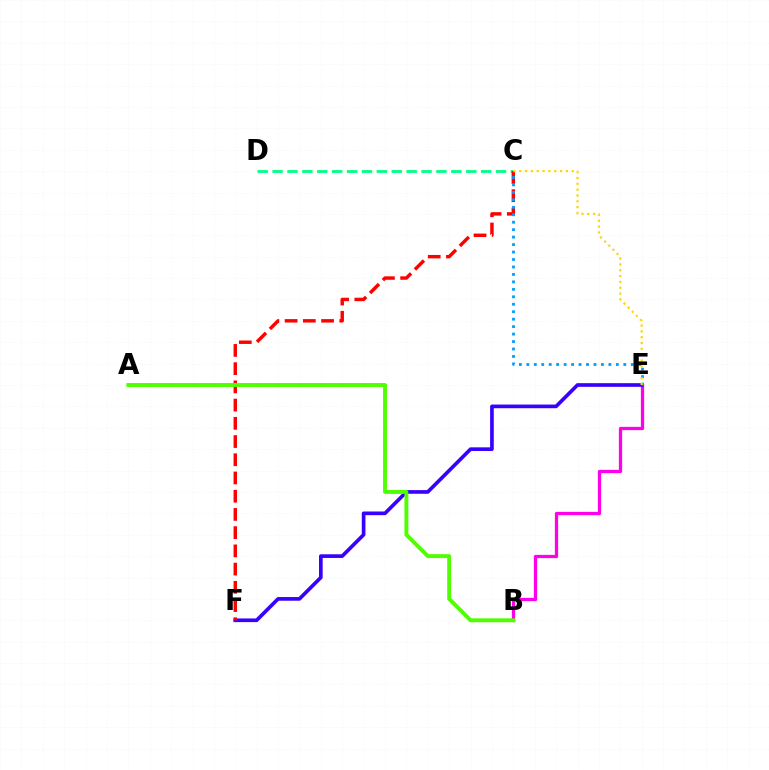{('C', 'D'): [{'color': '#00ff86', 'line_style': 'dashed', 'thickness': 2.02}], ('B', 'E'): [{'color': '#ff00ed', 'line_style': 'solid', 'thickness': 2.35}], ('E', 'F'): [{'color': '#3700ff', 'line_style': 'solid', 'thickness': 2.64}], ('C', 'F'): [{'color': '#ff0000', 'line_style': 'dashed', 'thickness': 2.48}], ('C', 'E'): [{'color': '#009eff', 'line_style': 'dotted', 'thickness': 2.03}, {'color': '#ffd500', 'line_style': 'dotted', 'thickness': 1.58}], ('A', 'B'): [{'color': '#4fff00', 'line_style': 'solid', 'thickness': 2.8}]}